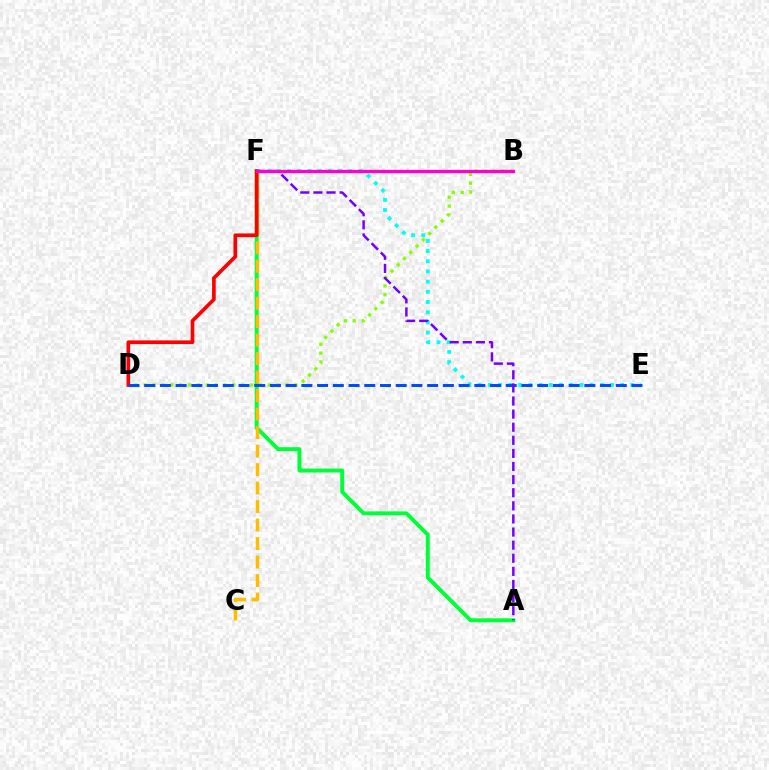{('A', 'F'): [{'color': '#00ff39', 'line_style': 'solid', 'thickness': 2.84}, {'color': '#7200ff', 'line_style': 'dashed', 'thickness': 1.78}], ('B', 'D'): [{'color': '#84ff00', 'line_style': 'dotted', 'thickness': 2.41}], ('E', 'F'): [{'color': '#00fff6', 'line_style': 'dotted', 'thickness': 2.77}], ('C', 'F'): [{'color': '#ffbd00', 'line_style': 'dashed', 'thickness': 2.51}], ('D', 'F'): [{'color': '#ff0000', 'line_style': 'solid', 'thickness': 2.64}], ('D', 'E'): [{'color': '#004bff', 'line_style': 'dashed', 'thickness': 2.14}], ('B', 'F'): [{'color': '#ff00cf', 'line_style': 'solid', 'thickness': 2.36}]}